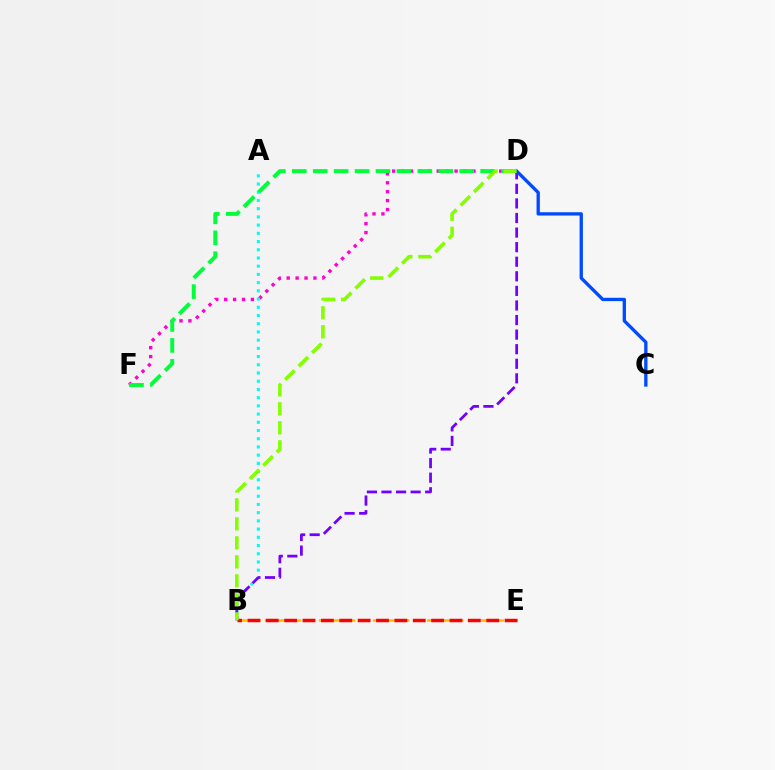{('D', 'F'): [{'color': '#ff00cf', 'line_style': 'dotted', 'thickness': 2.42}, {'color': '#00ff39', 'line_style': 'dashed', 'thickness': 2.84}], ('A', 'B'): [{'color': '#00fff6', 'line_style': 'dotted', 'thickness': 2.23}], ('B', 'D'): [{'color': '#7200ff', 'line_style': 'dashed', 'thickness': 1.98}, {'color': '#84ff00', 'line_style': 'dashed', 'thickness': 2.58}], ('B', 'E'): [{'color': '#ffbd00', 'line_style': 'dashed', 'thickness': 1.84}, {'color': '#ff0000', 'line_style': 'dashed', 'thickness': 2.5}], ('C', 'D'): [{'color': '#004bff', 'line_style': 'solid', 'thickness': 2.39}]}